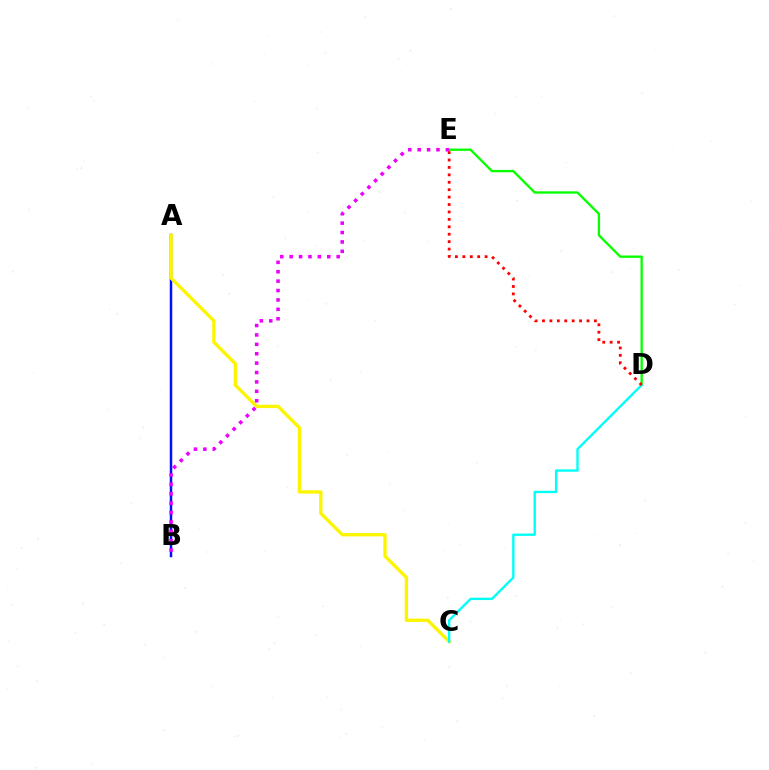{('A', 'B'): [{'color': '#0010ff', 'line_style': 'solid', 'thickness': 1.79}], ('D', 'E'): [{'color': '#08ff00', 'line_style': 'solid', 'thickness': 1.69}, {'color': '#ff0000', 'line_style': 'dotted', 'thickness': 2.02}], ('A', 'C'): [{'color': '#fcf500', 'line_style': 'solid', 'thickness': 2.4}], ('B', 'E'): [{'color': '#ee00ff', 'line_style': 'dotted', 'thickness': 2.55}], ('C', 'D'): [{'color': '#00fff6', 'line_style': 'solid', 'thickness': 1.7}]}